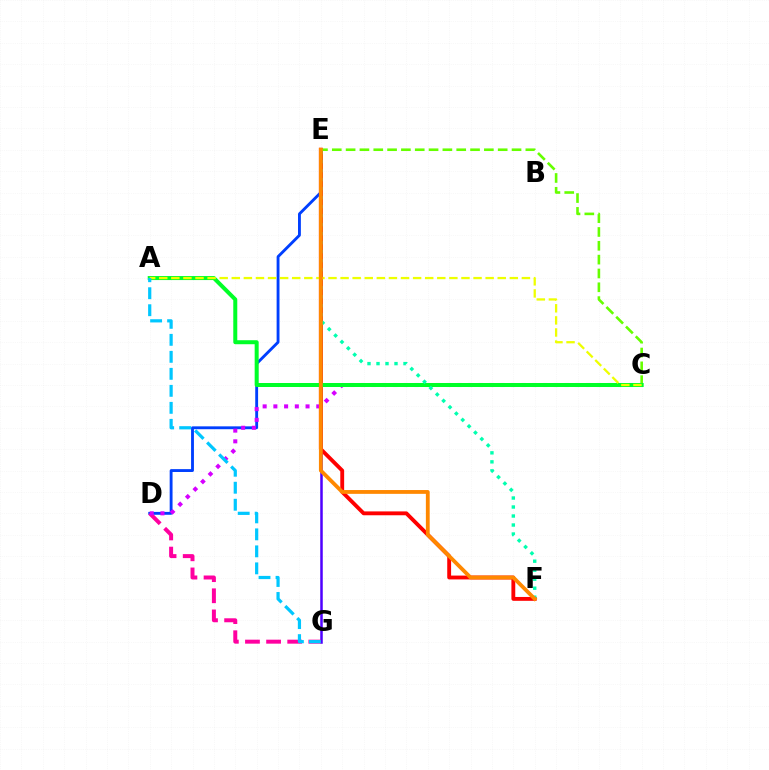{('E', 'G'): [{'color': '#4f00ff', 'line_style': 'solid', 'thickness': 1.81}], ('D', 'E'): [{'color': '#003fff', 'line_style': 'solid', 'thickness': 2.06}], ('E', 'F'): [{'color': '#ff0000', 'line_style': 'solid', 'thickness': 2.77}, {'color': '#00ffaf', 'line_style': 'dotted', 'thickness': 2.45}, {'color': '#ff8800', 'line_style': 'solid', 'thickness': 2.75}], ('D', 'G'): [{'color': '#ff00a0', 'line_style': 'dashed', 'thickness': 2.87}], ('C', 'E'): [{'color': '#66ff00', 'line_style': 'dashed', 'thickness': 1.88}], ('C', 'D'): [{'color': '#d600ff', 'line_style': 'dotted', 'thickness': 2.91}], ('A', 'C'): [{'color': '#00ff27', 'line_style': 'solid', 'thickness': 2.88}, {'color': '#eeff00', 'line_style': 'dashed', 'thickness': 1.64}], ('A', 'G'): [{'color': '#00c7ff', 'line_style': 'dashed', 'thickness': 2.31}]}